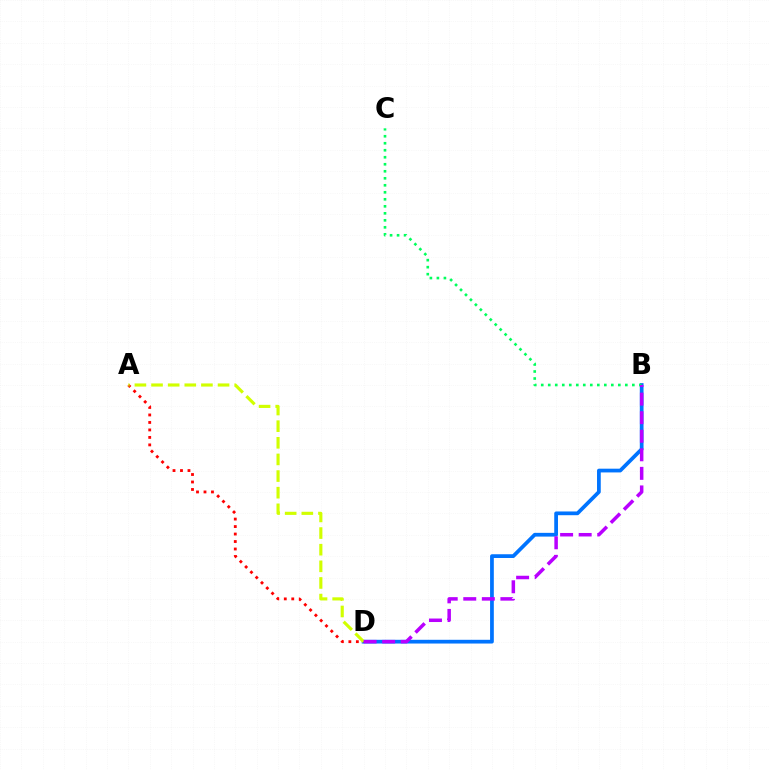{('B', 'D'): [{'color': '#0074ff', 'line_style': 'solid', 'thickness': 2.69}, {'color': '#b900ff', 'line_style': 'dashed', 'thickness': 2.52}], ('A', 'D'): [{'color': '#ff0000', 'line_style': 'dotted', 'thickness': 2.03}, {'color': '#d1ff00', 'line_style': 'dashed', 'thickness': 2.26}], ('B', 'C'): [{'color': '#00ff5c', 'line_style': 'dotted', 'thickness': 1.9}]}